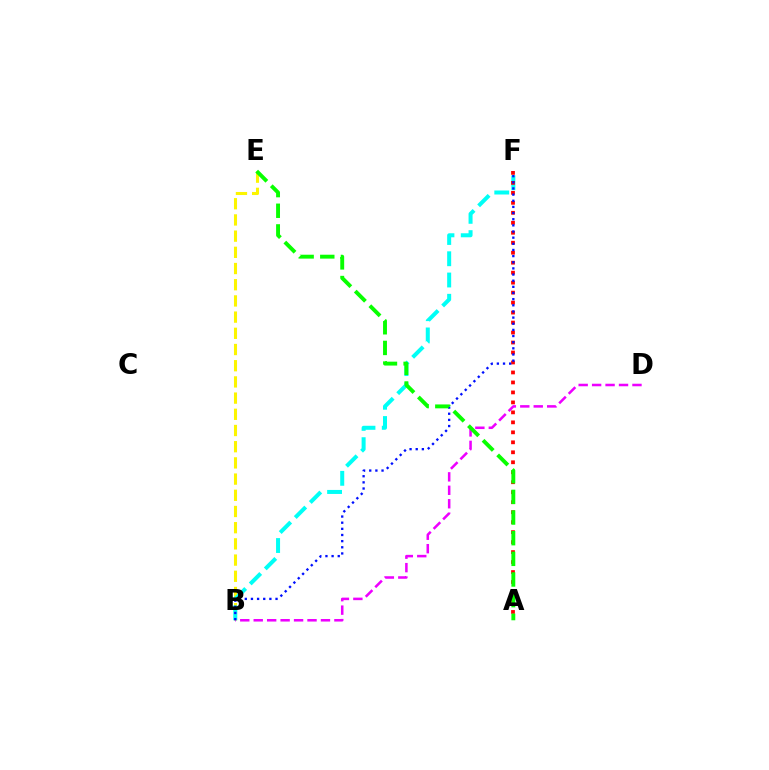{('B', 'E'): [{'color': '#fcf500', 'line_style': 'dashed', 'thickness': 2.2}], ('B', 'F'): [{'color': '#00fff6', 'line_style': 'dashed', 'thickness': 2.89}, {'color': '#0010ff', 'line_style': 'dotted', 'thickness': 1.67}], ('B', 'D'): [{'color': '#ee00ff', 'line_style': 'dashed', 'thickness': 1.83}], ('A', 'F'): [{'color': '#ff0000', 'line_style': 'dotted', 'thickness': 2.71}], ('A', 'E'): [{'color': '#08ff00', 'line_style': 'dashed', 'thickness': 2.81}]}